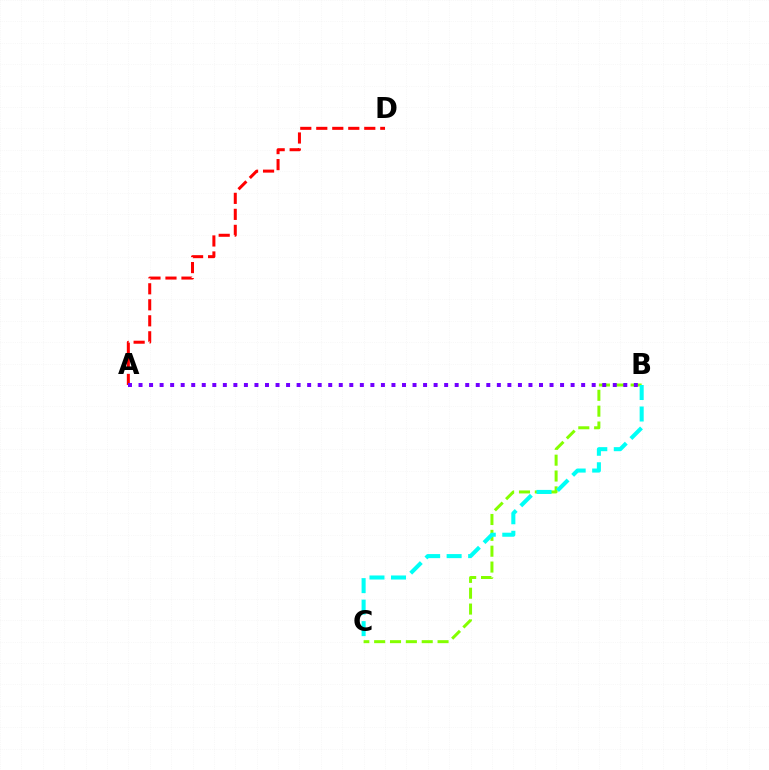{('B', 'C'): [{'color': '#84ff00', 'line_style': 'dashed', 'thickness': 2.15}, {'color': '#00fff6', 'line_style': 'dashed', 'thickness': 2.92}], ('A', 'D'): [{'color': '#ff0000', 'line_style': 'dashed', 'thickness': 2.17}], ('A', 'B'): [{'color': '#7200ff', 'line_style': 'dotted', 'thickness': 2.86}]}